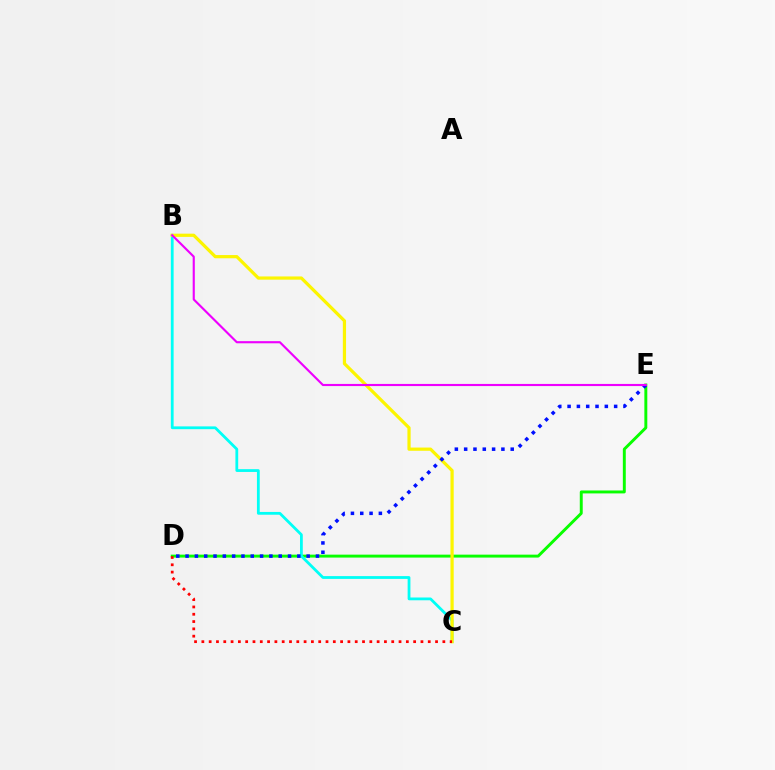{('D', 'E'): [{'color': '#08ff00', 'line_style': 'solid', 'thickness': 2.11}, {'color': '#0010ff', 'line_style': 'dotted', 'thickness': 2.53}], ('B', 'C'): [{'color': '#00fff6', 'line_style': 'solid', 'thickness': 2.01}, {'color': '#fcf500', 'line_style': 'solid', 'thickness': 2.32}], ('C', 'D'): [{'color': '#ff0000', 'line_style': 'dotted', 'thickness': 1.98}], ('B', 'E'): [{'color': '#ee00ff', 'line_style': 'solid', 'thickness': 1.54}]}